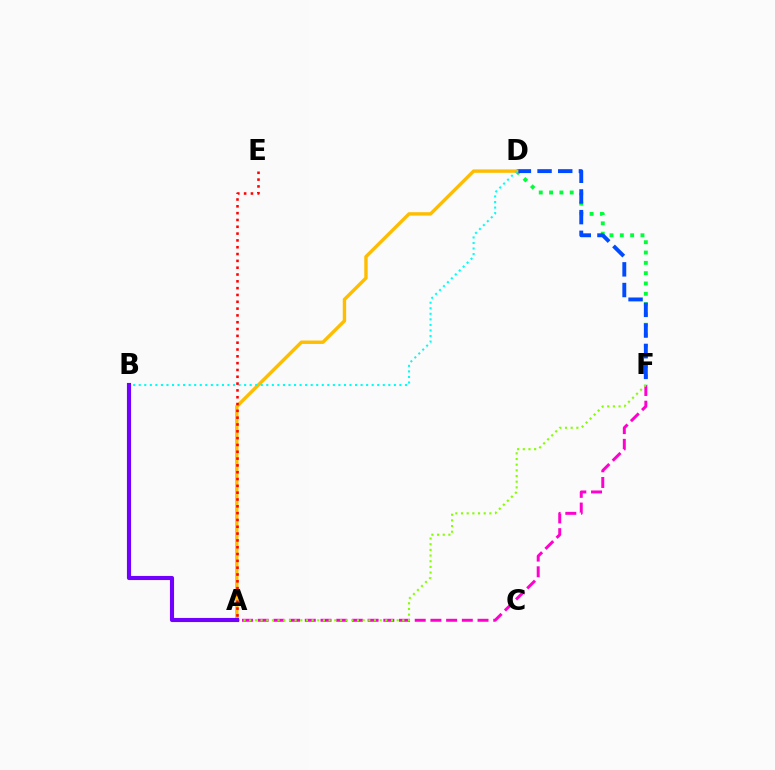{('D', 'F'): [{'color': '#00ff39', 'line_style': 'dotted', 'thickness': 2.8}, {'color': '#004bff', 'line_style': 'dashed', 'thickness': 2.81}], ('A', 'F'): [{'color': '#ff00cf', 'line_style': 'dashed', 'thickness': 2.13}, {'color': '#84ff00', 'line_style': 'dotted', 'thickness': 1.54}], ('A', 'D'): [{'color': '#ffbd00', 'line_style': 'solid', 'thickness': 2.45}], ('B', 'D'): [{'color': '#00fff6', 'line_style': 'dotted', 'thickness': 1.51}], ('A', 'B'): [{'color': '#7200ff', 'line_style': 'solid', 'thickness': 2.97}], ('A', 'E'): [{'color': '#ff0000', 'line_style': 'dotted', 'thickness': 1.85}]}